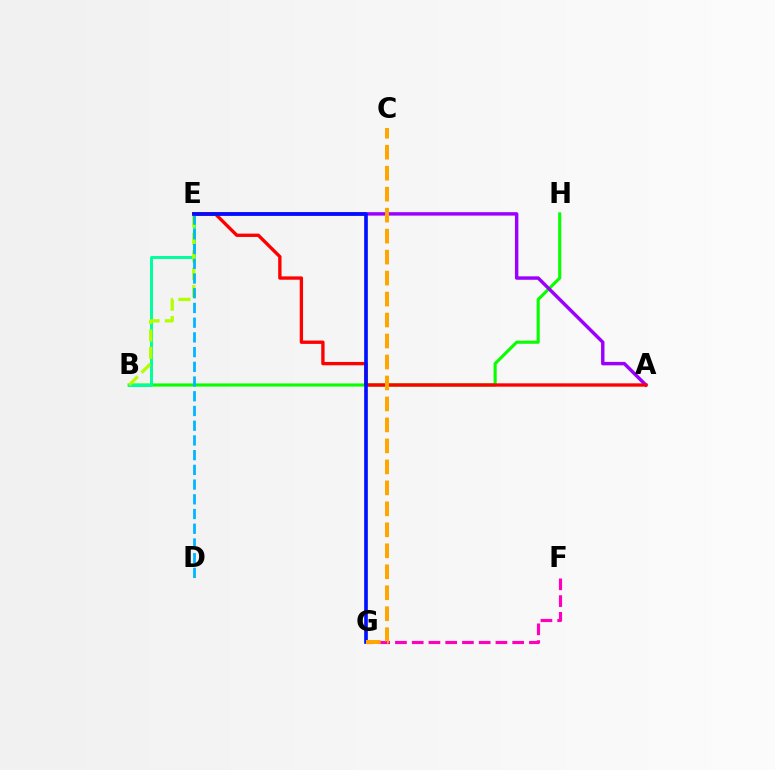{('B', 'H'): [{'color': '#08ff00', 'line_style': 'solid', 'thickness': 2.23}], ('A', 'E'): [{'color': '#9b00ff', 'line_style': 'solid', 'thickness': 2.47}, {'color': '#ff0000', 'line_style': 'solid', 'thickness': 2.4}], ('F', 'G'): [{'color': '#ff00bd', 'line_style': 'dashed', 'thickness': 2.27}], ('B', 'E'): [{'color': '#00ff9d', 'line_style': 'solid', 'thickness': 2.15}, {'color': '#b3ff00', 'line_style': 'dashed', 'thickness': 2.37}], ('D', 'E'): [{'color': '#00b5ff', 'line_style': 'dashed', 'thickness': 2.0}], ('E', 'G'): [{'color': '#0010ff', 'line_style': 'solid', 'thickness': 2.63}], ('C', 'G'): [{'color': '#ffa500', 'line_style': 'dashed', 'thickness': 2.85}]}